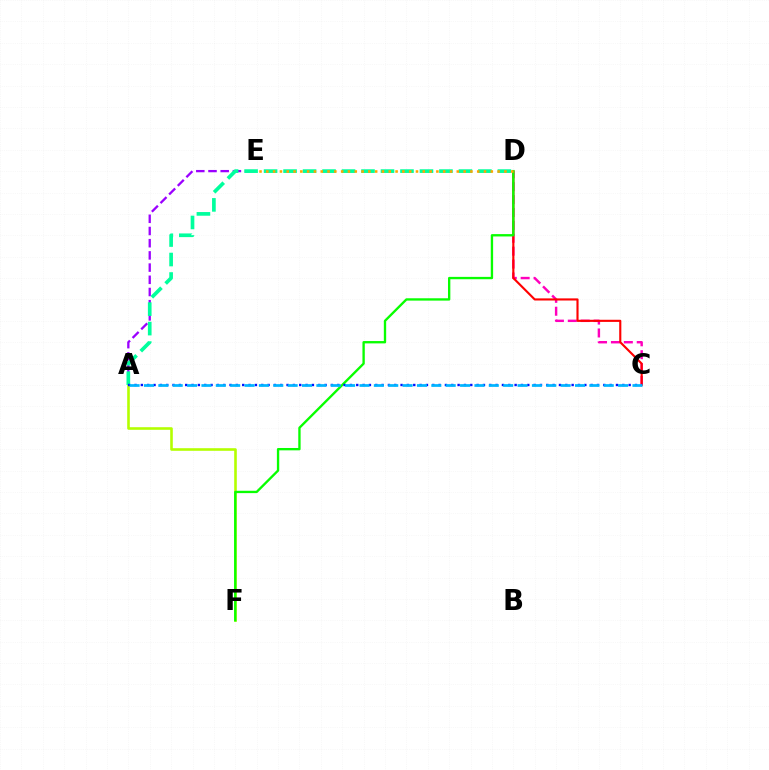{('C', 'D'): [{'color': '#ff00bd', 'line_style': 'dashed', 'thickness': 1.75}, {'color': '#ff0000', 'line_style': 'solid', 'thickness': 1.53}], ('A', 'F'): [{'color': '#b3ff00', 'line_style': 'solid', 'thickness': 1.87}], ('A', 'E'): [{'color': '#9b00ff', 'line_style': 'dashed', 'thickness': 1.66}], ('D', 'F'): [{'color': '#08ff00', 'line_style': 'solid', 'thickness': 1.69}], ('A', 'D'): [{'color': '#00ff9d', 'line_style': 'dashed', 'thickness': 2.65}], ('A', 'C'): [{'color': '#0010ff', 'line_style': 'dotted', 'thickness': 1.72}, {'color': '#00b5ff', 'line_style': 'dashed', 'thickness': 1.95}], ('D', 'E'): [{'color': '#ffa500', 'line_style': 'dotted', 'thickness': 1.85}]}